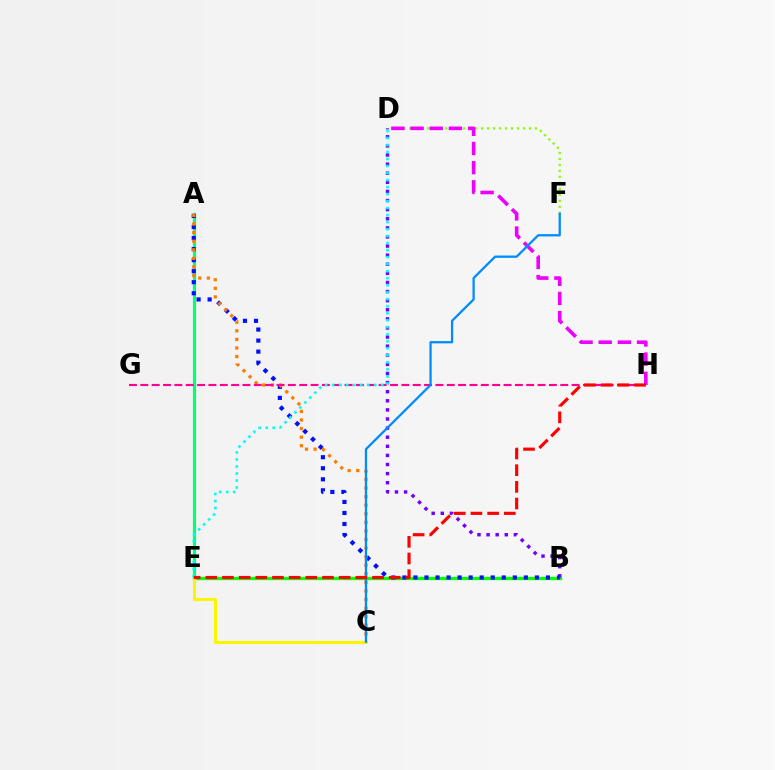{('A', 'E'): [{'color': '#00ff74', 'line_style': 'solid', 'thickness': 2.29}], ('B', 'E'): [{'color': '#08ff00', 'line_style': 'solid', 'thickness': 2.37}], ('B', 'D'): [{'color': '#7200ff', 'line_style': 'dotted', 'thickness': 2.47}], ('A', 'B'): [{'color': '#0010ff', 'line_style': 'dotted', 'thickness': 3.0}], ('D', 'F'): [{'color': '#84ff00', 'line_style': 'dotted', 'thickness': 1.62}], ('D', 'H'): [{'color': '#ee00ff', 'line_style': 'dashed', 'thickness': 2.61}], ('A', 'C'): [{'color': '#ff7c00', 'line_style': 'dotted', 'thickness': 2.33}], ('G', 'H'): [{'color': '#ff0094', 'line_style': 'dashed', 'thickness': 1.54}], ('C', 'E'): [{'color': '#fcf500', 'line_style': 'solid', 'thickness': 2.2}], ('C', 'F'): [{'color': '#008cff', 'line_style': 'solid', 'thickness': 1.64}], ('D', 'E'): [{'color': '#00fff6', 'line_style': 'dotted', 'thickness': 1.9}], ('E', 'H'): [{'color': '#ff0000', 'line_style': 'dashed', 'thickness': 2.26}]}